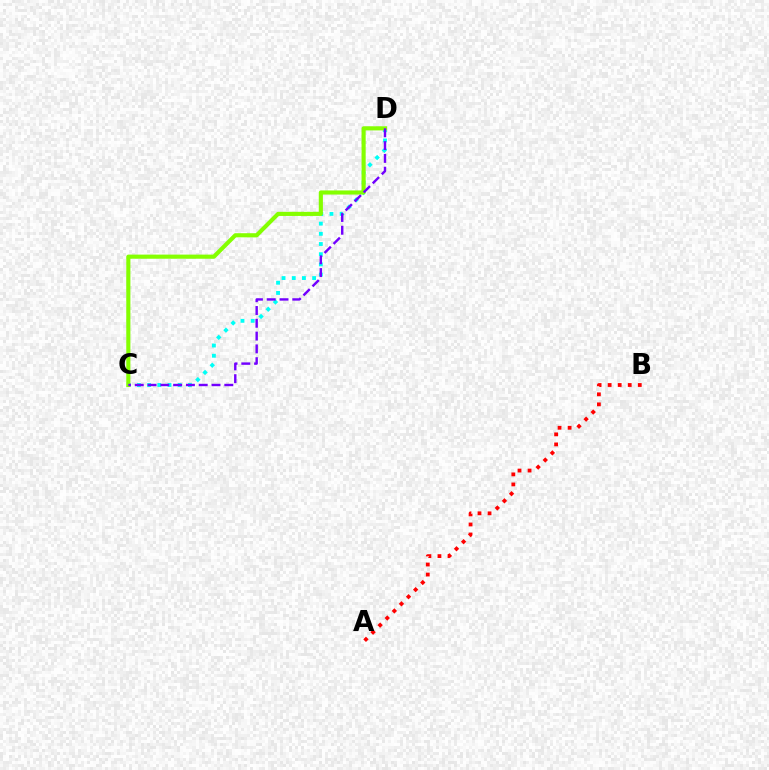{('A', 'B'): [{'color': '#ff0000', 'line_style': 'dotted', 'thickness': 2.73}], ('C', 'D'): [{'color': '#00fff6', 'line_style': 'dotted', 'thickness': 2.77}, {'color': '#84ff00', 'line_style': 'solid', 'thickness': 2.97}, {'color': '#7200ff', 'line_style': 'dashed', 'thickness': 1.74}]}